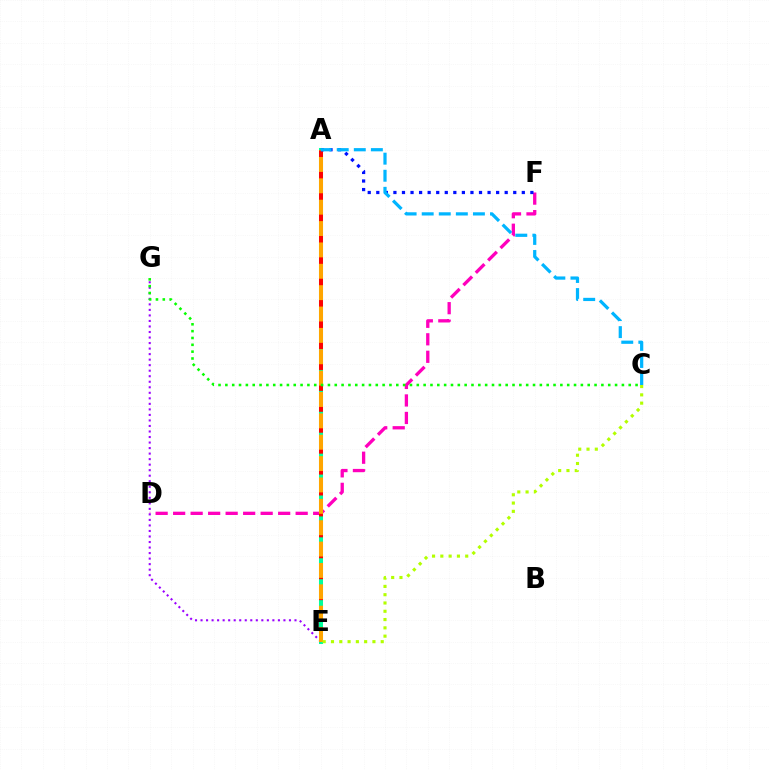{('D', 'F'): [{'color': '#ff00bd', 'line_style': 'dashed', 'thickness': 2.38}], ('A', 'E'): [{'color': '#00ff9d', 'line_style': 'solid', 'thickness': 2.9}, {'color': '#ff0000', 'line_style': 'dashed', 'thickness': 2.84}, {'color': '#ffa500', 'line_style': 'dashed', 'thickness': 2.9}], ('A', 'F'): [{'color': '#0010ff', 'line_style': 'dotted', 'thickness': 2.33}], ('E', 'G'): [{'color': '#9b00ff', 'line_style': 'dotted', 'thickness': 1.5}], ('C', 'G'): [{'color': '#08ff00', 'line_style': 'dotted', 'thickness': 1.86}], ('C', 'E'): [{'color': '#b3ff00', 'line_style': 'dotted', 'thickness': 2.25}], ('A', 'C'): [{'color': '#00b5ff', 'line_style': 'dashed', 'thickness': 2.32}]}